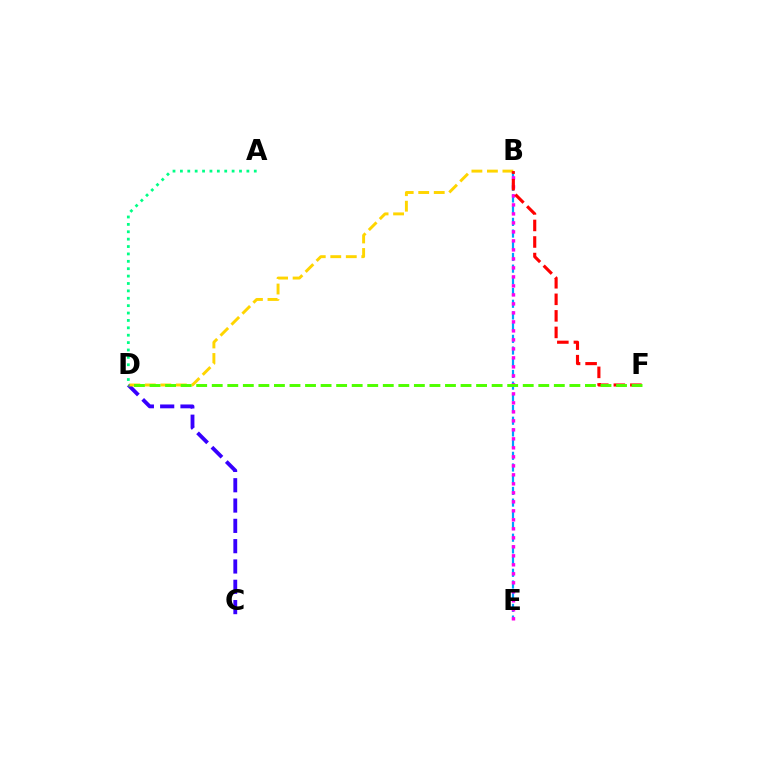{('C', 'D'): [{'color': '#3700ff', 'line_style': 'dashed', 'thickness': 2.76}], ('B', 'E'): [{'color': '#009eff', 'line_style': 'dashed', 'thickness': 1.59}, {'color': '#ff00ed', 'line_style': 'dotted', 'thickness': 2.44}], ('B', 'D'): [{'color': '#ffd500', 'line_style': 'dashed', 'thickness': 2.11}], ('B', 'F'): [{'color': '#ff0000', 'line_style': 'dashed', 'thickness': 2.25}], ('A', 'D'): [{'color': '#00ff86', 'line_style': 'dotted', 'thickness': 2.01}], ('D', 'F'): [{'color': '#4fff00', 'line_style': 'dashed', 'thickness': 2.11}]}